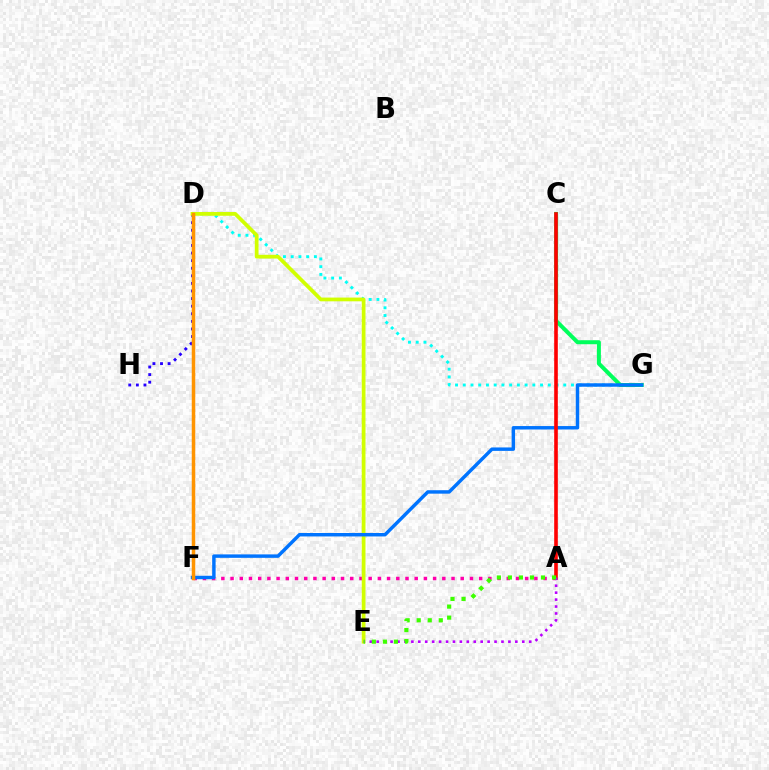{('A', 'F'): [{'color': '#ff00ac', 'line_style': 'dotted', 'thickness': 2.5}], ('D', 'G'): [{'color': '#00fff6', 'line_style': 'dotted', 'thickness': 2.1}], ('D', 'H'): [{'color': '#2500ff', 'line_style': 'dotted', 'thickness': 2.06}], ('D', 'E'): [{'color': '#d1ff00', 'line_style': 'solid', 'thickness': 2.69}], ('C', 'G'): [{'color': '#00ff5c', 'line_style': 'solid', 'thickness': 2.88}], ('F', 'G'): [{'color': '#0074ff', 'line_style': 'solid', 'thickness': 2.48}], ('A', 'C'): [{'color': '#ff0000', 'line_style': 'solid', 'thickness': 2.61}], ('A', 'E'): [{'color': '#b900ff', 'line_style': 'dotted', 'thickness': 1.88}, {'color': '#3dff00', 'line_style': 'dotted', 'thickness': 3.0}], ('D', 'F'): [{'color': '#ff9400', 'line_style': 'solid', 'thickness': 2.52}]}